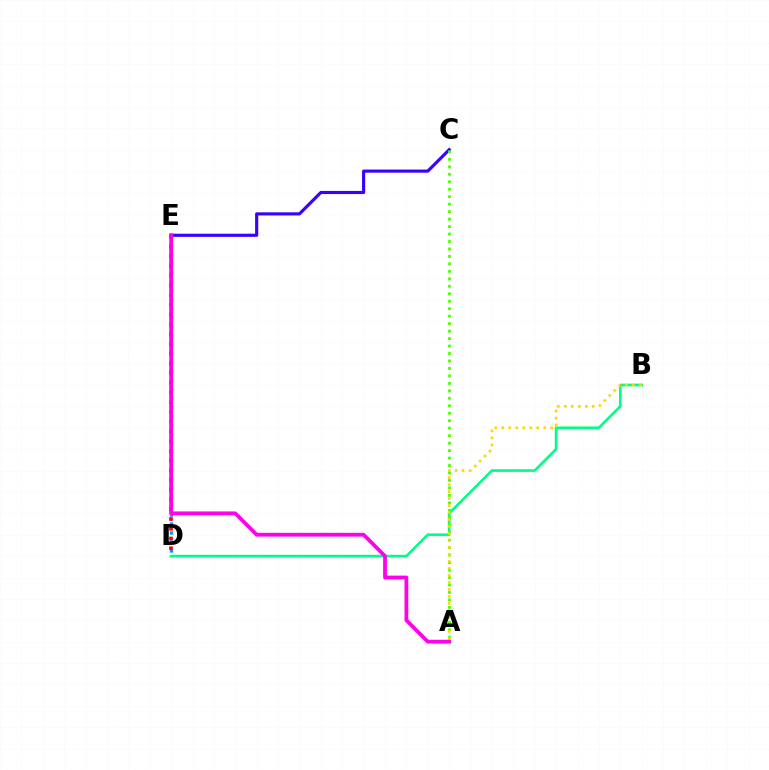{('C', 'E'): [{'color': '#3700ff', 'line_style': 'solid', 'thickness': 2.26}], ('D', 'E'): [{'color': '#009eff', 'line_style': 'dotted', 'thickness': 2.44}, {'color': '#ff0000', 'line_style': 'dotted', 'thickness': 2.64}], ('B', 'D'): [{'color': '#00ff86', 'line_style': 'solid', 'thickness': 1.93}], ('A', 'C'): [{'color': '#4fff00', 'line_style': 'dotted', 'thickness': 2.03}], ('A', 'B'): [{'color': '#ffd500', 'line_style': 'dotted', 'thickness': 1.9}], ('A', 'E'): [{'color': '#ff00ed', 'line_style': 'solid', 'thickness': 2.72}]}